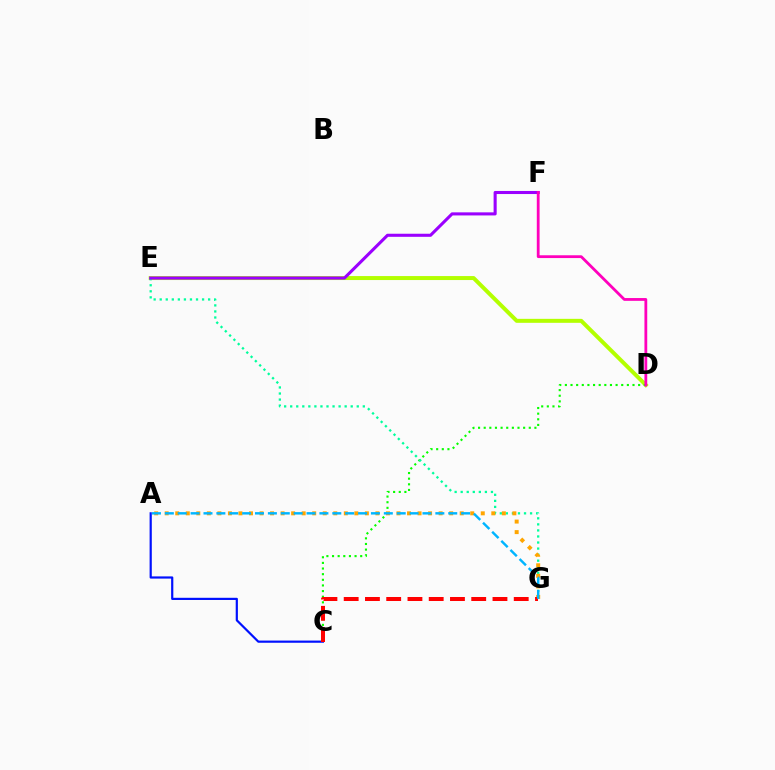{('D', 'E'): [{'color': '#b3ff00', 'line_style': 'solid', 'thickness': 2.86}], ('A', 'C'): [{'color': '#0010ff', 'line_style': 'solid', 'thickness': 1.58}], ('C', 'D'): [{'color': '#08ff00', 'line_style': 'dotted', 'thickness': 1.53}], ('E', 'G'): [{'color': '#00ff9d', 'line_style': 'dotted', 'thickness': 1.64}], ('E', 'F'): [{'color': '#9b00ff', 'line_style': 'solid', 'thickness': 2.22}], ('A', 'G'): [{'color': '#ffa500', 'line_style': 'dotted', 'thickness': 2.86}, {'color': '#00b5ff', 'line_style': 'dashed', 'thickness': 1.75}], ('C', 'G'): [{'color': '#ff0000', 'line_style': 'dashed', 'thickness': 2.89}], ('D', 'F'): [{'color': '#ff00bd', 'line_style': 'solid', 'thickness': 2.01}]}